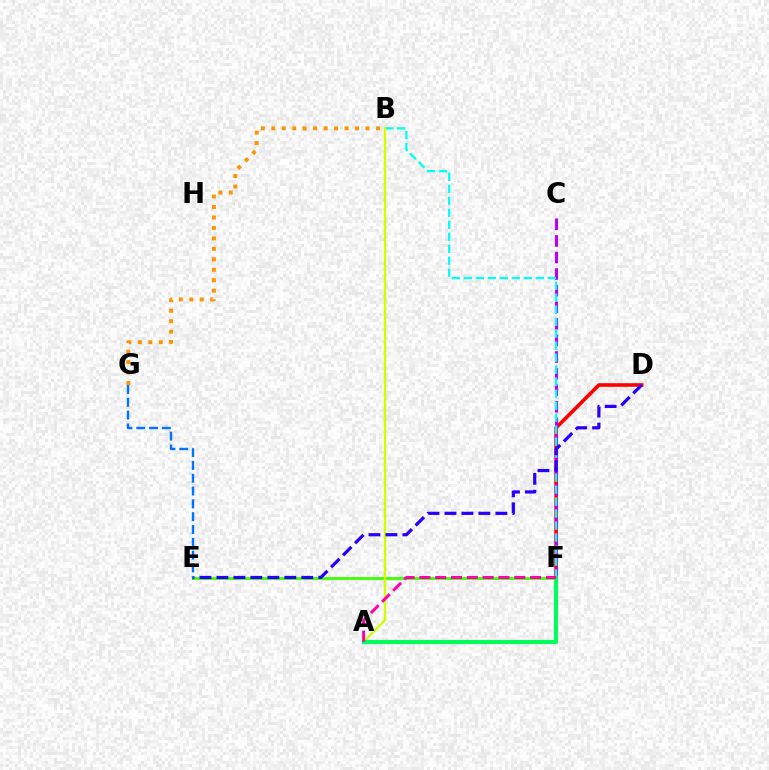{('D', 'F'): [{'color': '#ff0000', 'line_style': 'solid', 'thickness': 2.6}], ('C', 'F'): [{'color': '#b900ff', 'line_style': 'dashed', 'thickness': 2.25}], ('E', 'F'): [{'color': '#3dff00', 'line_style': 'solid', 'thickness': 2.01}], ('B', 'F'): [{'color': '#00fff6', 'line_style': 'dashed', 'thickness': 1.63}], ('A', 'B'): [{'color': '#d1ff00', 'line_style': 'solid', 'thickness': 1.69}], ('A', 'F'): [{'color': '#00ff5c', 'line_style': 'solid', 'thickness': 2.93}, {'color': '#ff00ac', 'line_style': 'dashed', 'thickness': 2.15}], ('D', 'E'): [{'color': '#2500ff', 'line_style': 'dashed', 'thickness': 2.31}], ('E', 'G'): [{'color': '#0074ff', 'line_style': 'dashed', 'thickness': 1.74}], ('B', 'G'): [{'color': '#ff9400', 'line_style': 'dotted', 'thickness': 2.84}]}